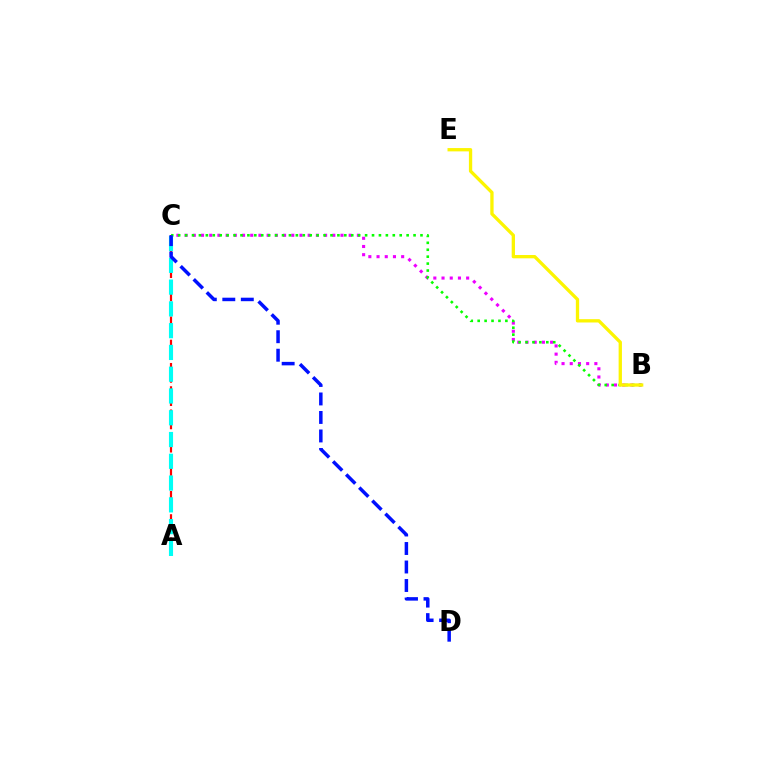{('B', 'C'): [{'color': '#ee00ff', 'line_style': 'dotted', 'thickness': 2.23}, {'color': '#08ff00', 'line_style': 'dotted', 'thickness': 1.88}], ('A', 'C'): [{'color': '#ff0000', 'line_style': 'dashed', 'thickness': 1.58}, {'color': '#00fff6', 'line_style': 'dashed', 'thickness': 2.96}], ('B', 'E'): [{'color': '#fcf500', 'line_style': 'solid', 'thickness': 2.38}], ('C', 'D'): [{'color': '#0010ff', 'line_style': 'dashed', 'thickness': 2.51}]}